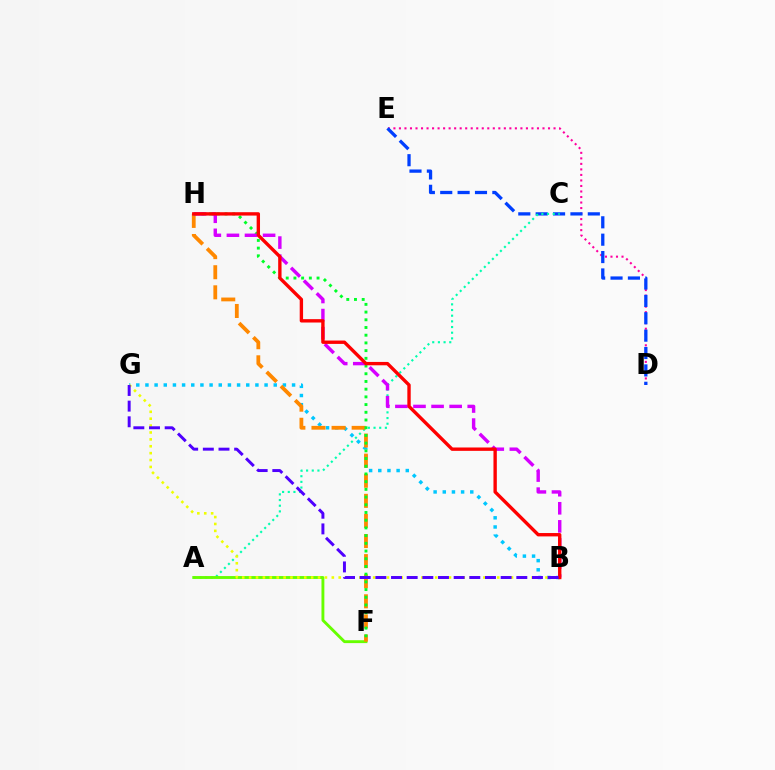{('D', 'E'): [{'color': '#ff00a0', 'line_style': 'dotted', 'thickness': 1.5}, {'color': '#003fff', 'line_style': 'dashed', 'thickness': 2.36}], ('A', 'C'): [{'color': '#00ffaf', 'line_style': 'dotted', 'thickness': 1.54}], ('A', 'F'): [{'color': '#66ff00', 'line_style': 'solid', 'thickness': 2.07}], ('B', 'G'): [{'color': '#00c7ff', 'line_style': 'dotted', 'thickness': 2.49}, {'color': '#eeff00', 'line_style': 'dotted', 'thickness': 1.87}, {'color': '#4f00ff', 'line_style': 'dashed', 'thickness': 2.13}], ('F', 'H'): [{'color': '#ff8800', 'line_style': 'dashed', 'thickness': 2.73}, {'color': '#00ff27', 'line_style': 'dotted', 'thickness': 2.09}], ('B', 'H'): [{'color': '#d600ff', 'line_style': 'dashed', 'thickness': 2.46}, {'color': '#ff0000', 'line_style': 'solid', 'thickness': 2.42}]}